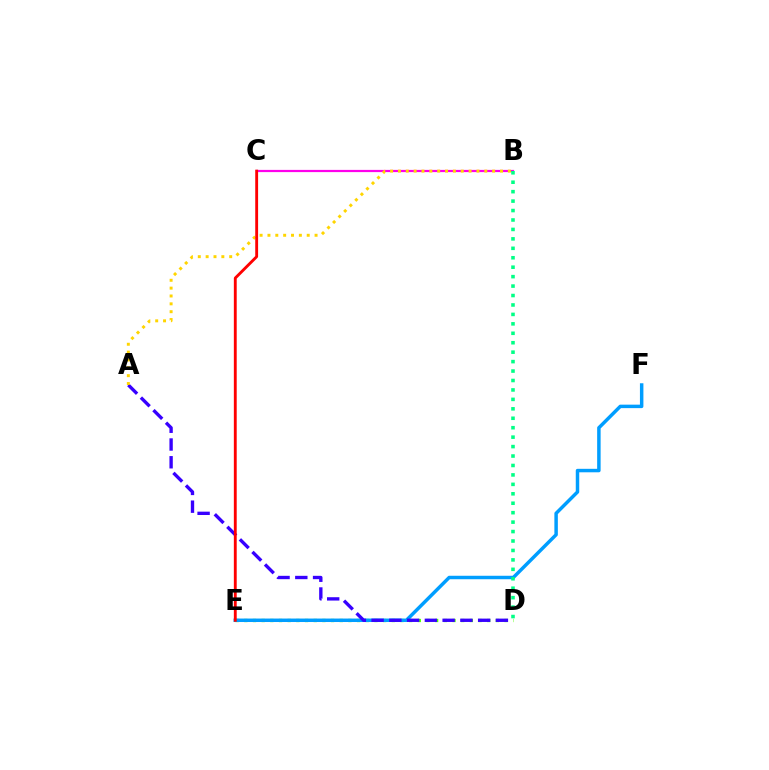{('B', 'C'): [{'color': '#ff00ed', 'line_style': 'solid', 'thickness': 1.6}], ('D', 'E'): [{'color': '#4fff00', 'line_style': 'dotted', 'thickness': 2.36}], ('E', 'F'): [{'color': '#009eff', 'line_style': 'solid', 'thickness': 2.5}], ('A', 'D'): [{'color': '#3700ff', 'line_style': 'dashed', 'thickness': 2.41}], ('A', 'B'): [{'color': '#ffd500', 'line_style': 'dotted', 'thickness': 2.13}], ('C', 'E'): [{'color': '#ff0000', 'line_style': 'solid', 'thickness': 2.06}], ('B', 'D'): [{'color': '#00ff86', 'line_style': 'dotted', 'thickness': 2.57}]}